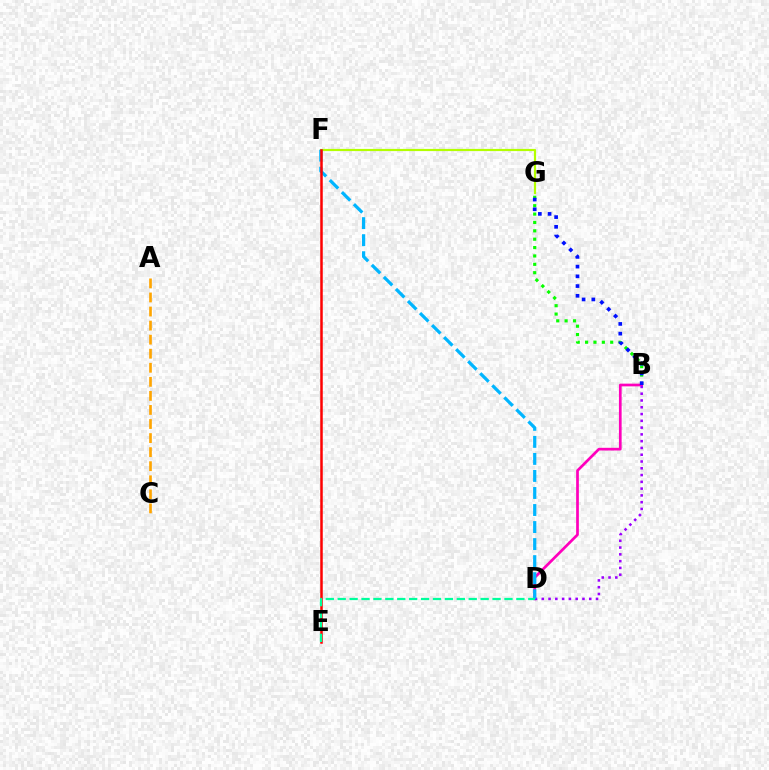{('B', 'D'): [{'color': '#ff00bd', 'line_style': 'solid', 'thickness': 1.95}, {'color': '#9b00ff', 'line_style': 'dotted', 'thickness': 1.84}], ('F', 'G'): [{'color': '#b3ff00', 'line_style': 'solid', 'thickness': 1.58}], ('B', 'G'): [{'color': '#08ff00', 'line_style': 'dotted', 'thickness': 2.28}, {'color': '#0010ff', 'line_style': 'dotted', 'thickness': 2.64}], ('A', 'C'): [{'color': '#ffa500', 'line_style': 'dashed', 'thickness': 1.91}], ('D', 'F'): [{'color': '#00b5ff', 'line_style': 'dashed', 'thickness': 2.31}], ('E', 'F'): [{'color': '#ff0000', 'line_style': 'solid', 'thickness': 1.8}], ('D', 'E'): [{'color': '#00ff9d', 'line_style': 'dashed', 'thickness': 1.62}]}